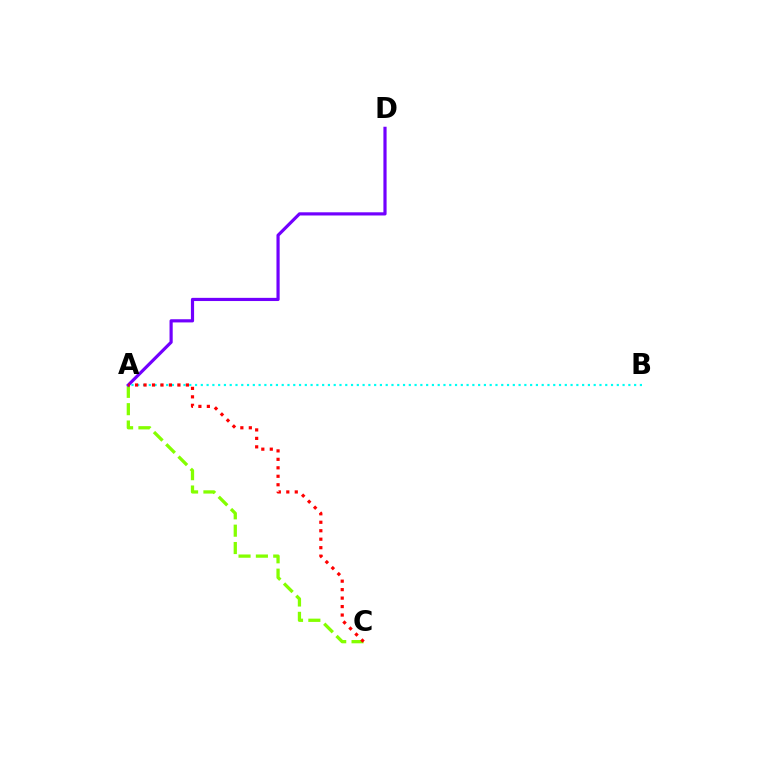{('A', 'C'): [{'color': '#84ff00', 'line_style': 'dashed', 'thickness': 2.36}, {'color': '#ff0000', 'line_style': 'dotted', 'thickness': 2.3}], ('A', 'B'): [{'color': '#00fff6', 'line_style': 'dotted', 'thickness': 1.57}], ('A', 'D'): [{'color': '#7200ff', 'line_style': 'solid', 'thickness': 2.29}]}